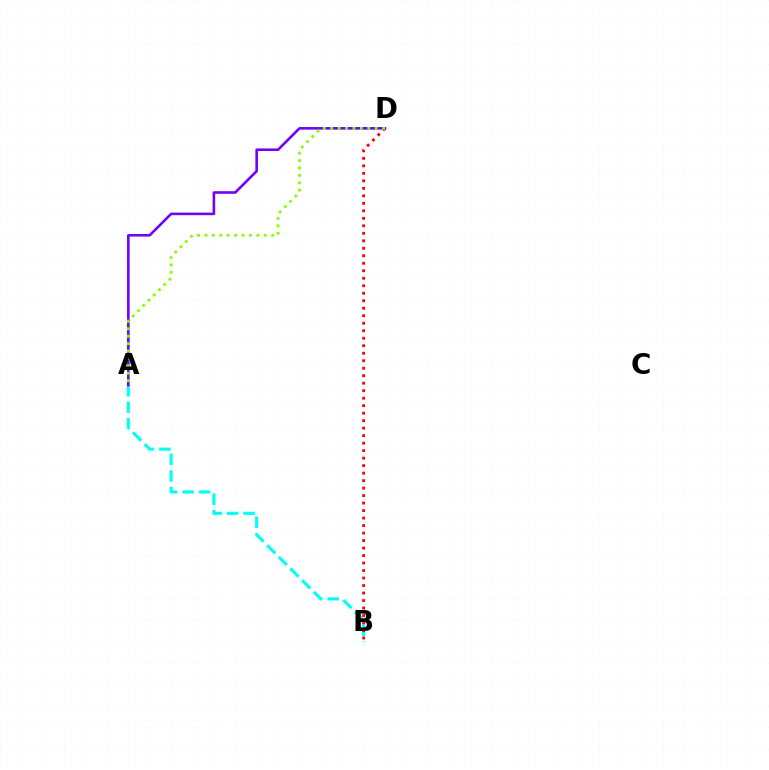{('A', 'B'): [{'color': '#00fff6', 'line_style': 'dashed', 'thickness': 2.24}], ('A', 'D'): [{'color': '#7200ff', 'line_style': 'solid', 'thickness': 1.88}, {'color': '#84ff00', 'line_style': 'dotted', 'thickness': 2.01}], ('B', 'D'): [{'color': '#ff0000', 'line_style': 'dotted', 'thickness': 2.04}]}